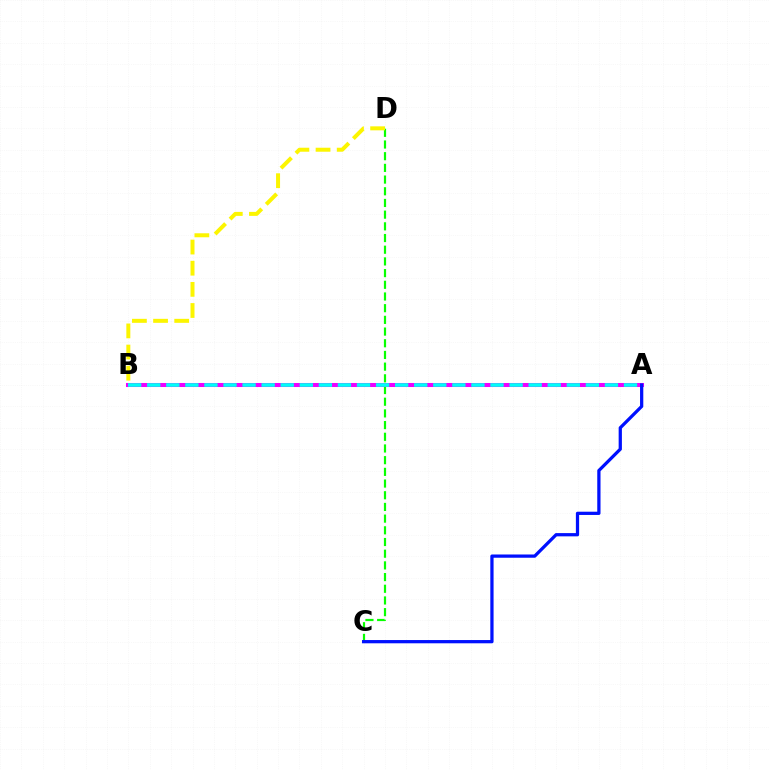{('C', 'D'): [{'color': '#08ff00', 'line_style': 'dashed', 'thickness': 1.59}], ('A', 'B'): [{'color': '#ff0000', 'line_style': 'dashed', 'thickness': 2.86}, {'color': '#ee00ff', 'line_style': 'solid', 'thickness': 2.9}, {'color': '#00fff6', 'line_style': 'dashed', 'thickness': 2.59}], ('B', 'D'): [{'color': '#fcf500', 'line_style': 'dashed', 'thickness': 2.87}], ('A', 'C'): [{'color': '#0010ff', 'line_style': 'solid', 'thickness': 2.34}]}